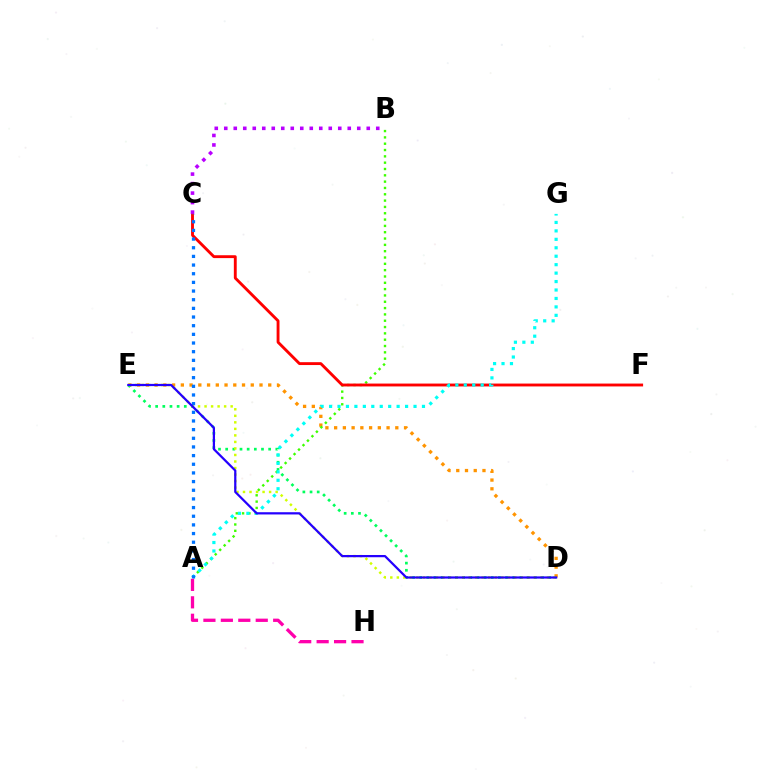{('D', 'E'): [{'color': '#ff9400', 'line_style': 'dotted', 'thickness': 2.37}, {'color': '#00ff5c', 'line_style': 'dotted', 'thickness': 1.95}, {'color': '#d1ff00', 'line_style': 'dotted', 'thickness': 1.77}, {'color': '#2500ff', 'line_style': 'solid', 'thickness': 1.61}], ('A', 'B'): [{'color': '#3dff00', 'line_style': 'dotted', 'thickness': 1.72}], ('C', 'F'): [{'color': '#ff0000', 'line_style': 'solid', 'thickness': 2.06}], ('A', 'G'): [{'color': '#00fff6', 'line_style': 'dotted', 'thickness': 2.29}], ('A', 'C'): [{'color': '#0074ff', 'line_style': 'dotted', 'thickness': 2.35}], ('B', 'C'): [{'color': '#b900ff', 'line_style': 'dotted', 'thickness': 2.58}], ('A', 'H'): [{'color': '#ff00ac', 'line_style': 'dashed', 'thickness': 2.37}]}